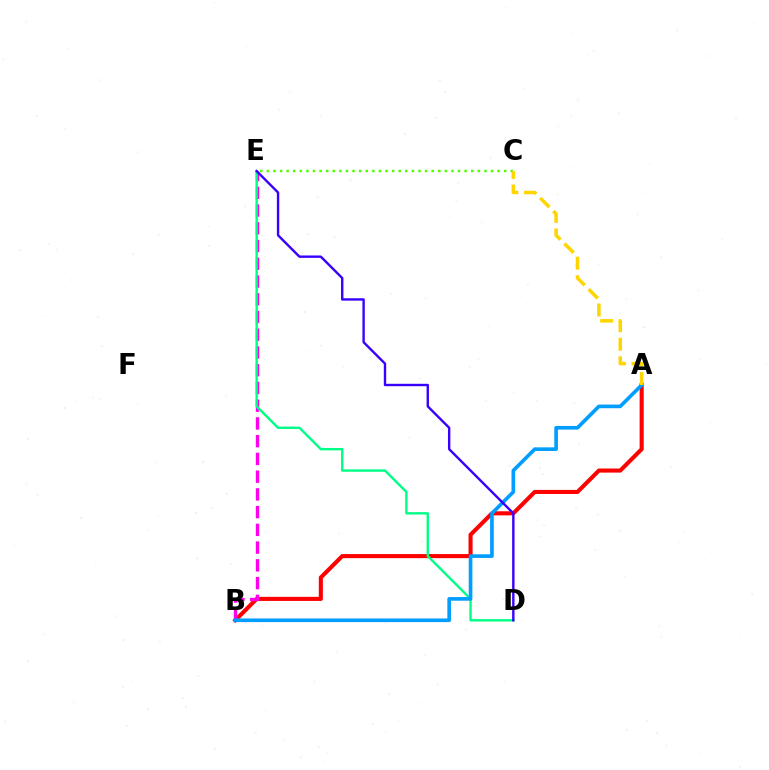{('A', 'B'): [{'color': '#ff0000', 'line_style': 'solid', 'thickness': 2.94}, {'color': '#009eff', 'line_style': 'solid', 'thickness': 2.63}], ('C', 'E'): [{'color': '#4fff00', 'line_style': 'dotted', 'thickness': 1.79}], ('B', 'E'): [{'color': '#ff00ed', 'line_style': 'dashed', 'thickness': 2.41}], ('D', 'E'): [{'color': '#00ff86', 'line_style': 'solid', 'thickness': 1.73}, {'color': '#3700ff', 'line_style': 'solid', 'thickness': 1.72}], ('A', 'C'): [{'color': '#ffd500', 'line_style': 'dashed', 'thickness': 2.52}]}